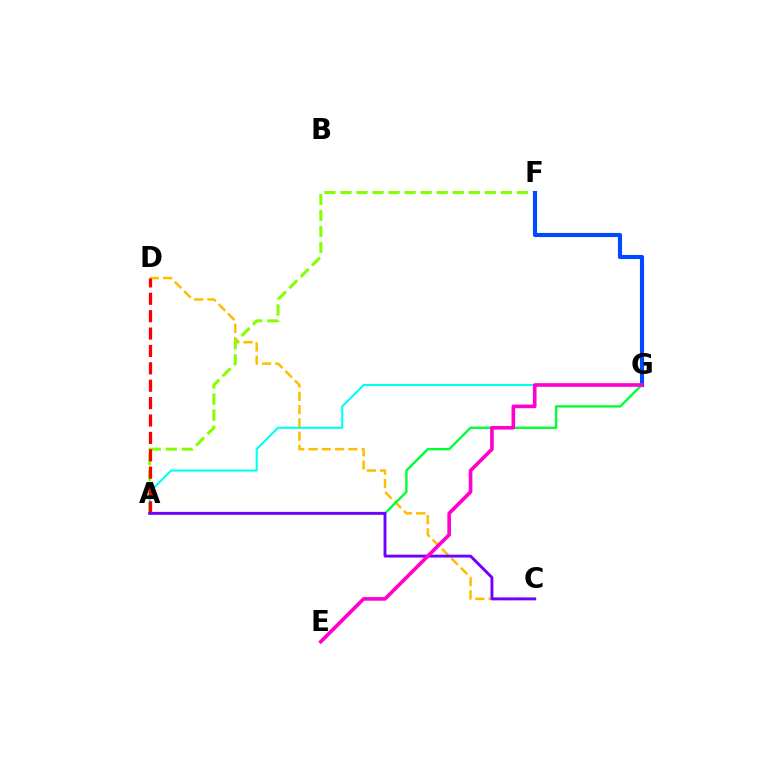{('C', 'D'): [{'color': '#ffbd00', 'line_style': 'dashed', 'thickness': 1.8}], ('A', 'F'): [{'color': '#84ff00', 'line_style': 'dashed', 'thickness': 2.18}], ('F', 'G'): [{'color': '#004bff', 'line_style': 'solid', 'thickness': 2.97}], ('A', 'G'): [{'color': '#00ff39', 'line_style': 'solid', 'thickness': 1.73}, {'color': '#00fff6', 'line_style': 'solid', 'thickness': 1.51}], ('A', 'D'): [{'color': '#ff0000', 'line_style': 'dashed', 'thickness': 2.36}], ('A', 'C'): [{'color': '#7200ff', 'line_style': 'solid', 'thickness': 2.09}], ('E', 'G'): [{'color': '#ff00cf', 'line_style': 'solid', 'thickness': 2.61}]}